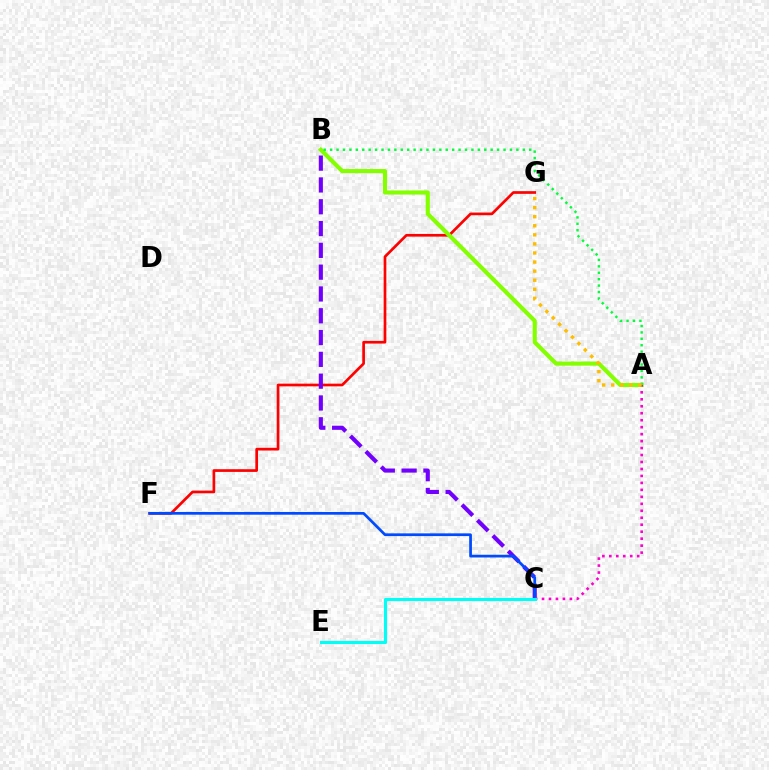{('F', 'G'): [{'color': '#ff0000', 'line_style': 'solid', 'thickness': 1.93}], ('B', 'C'): [{'color': '#7200ff', 'line_style': 'dashed', 'thickness': 2.96}], ('A', 'B'): [{'color': '#84ff00', 'line_style': 'solid', 'thickness': 2.98}, {'color': '#00ff39', 'line_style': 'dotted', 'thickness': 1.74}], ('C', 'F'): [{'color': '#004bff', 'line_style': 'solid', 'thickness': 1.97}], ('A', 'C'): [{'color': '#ff00cf', 'line_style': 'dotted', 'thickness': 1.89}], ('C', 'E'): [{'color': '#00fff6', 'line_style': 'solid', 'thickness': 2.21}], ('A', 'G'): [{'color': '#ffbd00', 'line_style': 'dotted', 'thickness': 2.47}]}